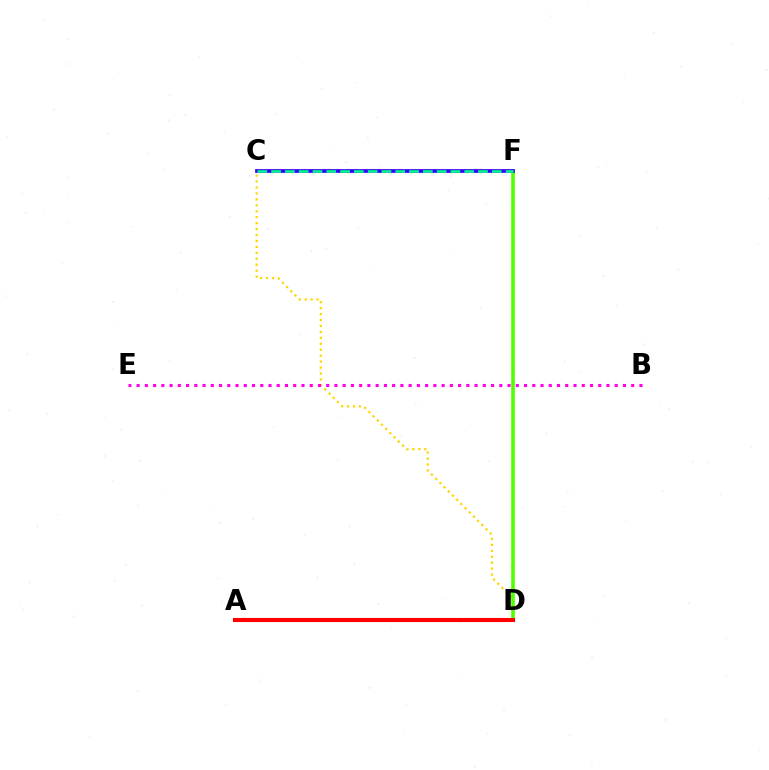{('C', 'D'): [{'color': '#ffd500', 'line_style': 'dotted', 'thickness': 1.61}], ('A', 'D'): [{'color': '#009eff', 'line_style': 'dotted', 'thickness': 1.79}, {'color': '#ff0000', 'line_style': 'solid', 'thickness': 2.95}], ('D', 'F'): [{'color': '#4fff00', 'line_style': 'solid', 'thickness': 2.6}], ('B', 'E'): [{'color': '#ff00ed', 'line_style': 'dotted', 'thickness': 2.24}], ('C', 'F'): [{'color': '#3700ff', 'line_style': 'solid', 'thickness': 2.67}, {'color': '#00ff86', 'line_style': 'dashed', 'thickness': 1.87}]}